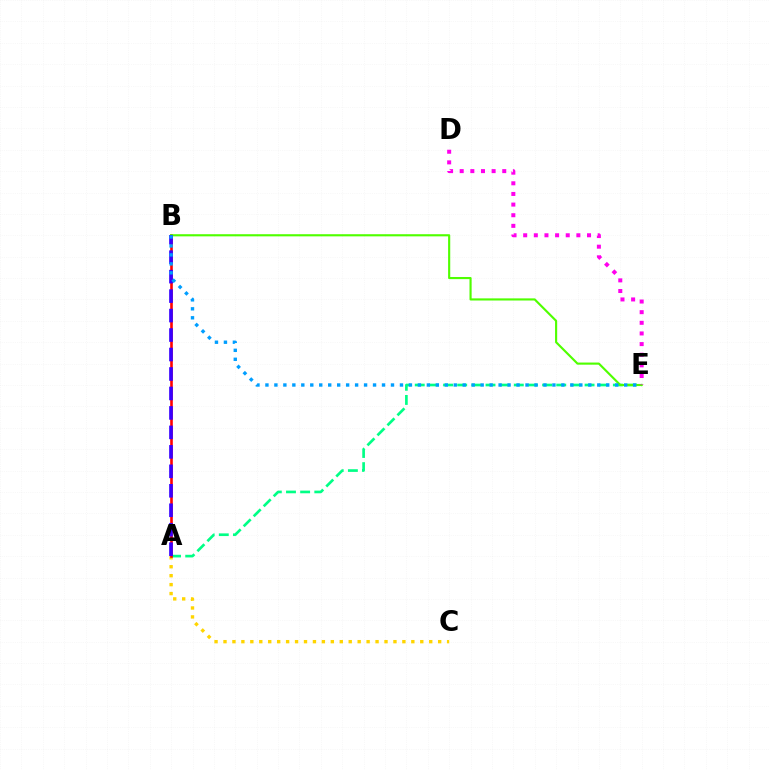{('A', 'C'): [{'color': '#ffd500', 'line_style': 'dotted', 'thickness': 2.43}], ('A', 'E'): [{'color': '#00ff86', 'line_style': 'dashed', 'thickness': 1.92}], ('A', 'B'): [{'color': '#ff0000', 'line_style': 'solid', 'thickness': 1.88}, {'color': '#3700ff', 'line_style': 'dashed', 'thickness': 2.64}], ('B', 'E'): [{'color': '#4fff00', 'line_style': 'solid', 'thickness': 1.54}, {'color': '#009eff', 'line_style': 'dotted', 'thickness': 2.44}], ('D', 'E'): [{'color': '#ff00ed', 'line_style': 'dotted', 'thickness': 2.89}]}